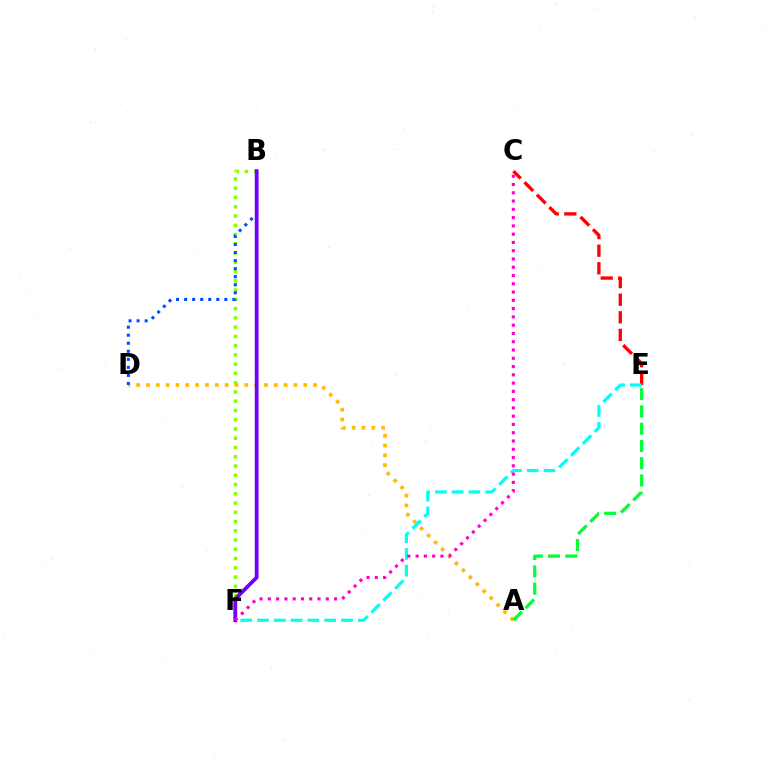{('B', 'F'): [{'color': '#84ff00', 'line_style': 'dotted', 'thickness': 2.52}, {'color': '#7200ff', 'line_style': 'solid', 'thickness': 2.74}], ('C', 'E'): [{'color': '#ff0000', 'line_style': 'dashed', 'thickness': 2.39}], ('A', 'D'): [{'color': '#ffbd00', 'line_style': 'dotted', 'thickness': 2.67}], ('B', 'D'): [{'color': '#004bff', 'line_style': 'dotted', 'thickness': 2.19}], ('E', 'F'): [{'color': '#00fff6', 'line_style': 'dashed', 'thickness': 2.28}], ('A', 'E'): [{'color': '#00ff39', 'line_style': 'dashed', 'thickness': 2.35}], ('C', 'F'): [{'color': '#ff00cf', 'line_style': 'dotted', 'thickness': 2.25}]}